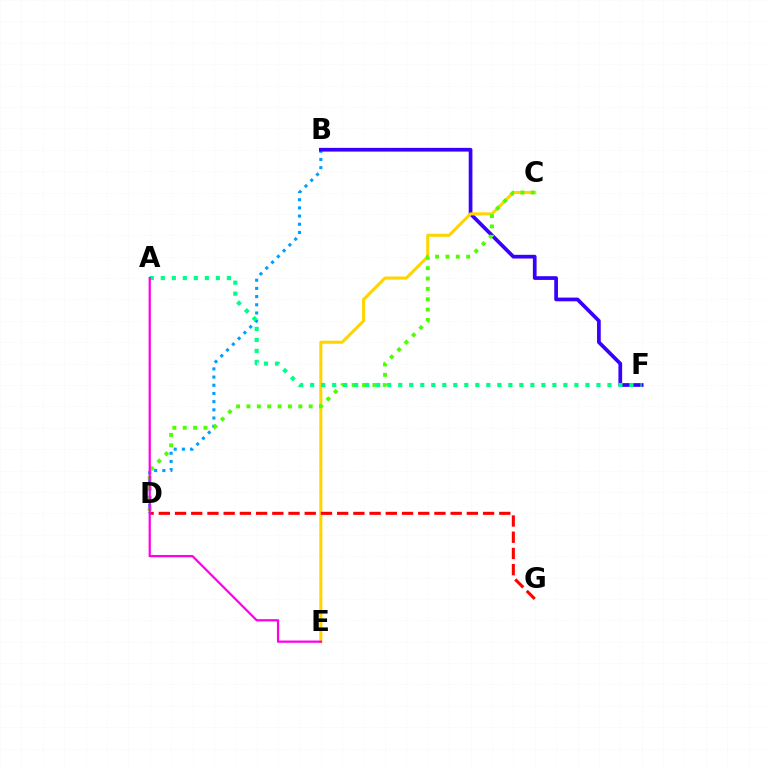{('B', 'D'): [{'color': '#009eff', 'line_style': 'dotted', 'thickness': 2.22}], ('B', 'F'): [{'color': '#3700ff', 'line_style': 'solid', 'thickness': 2.68}], ('C', 'E'): [{'color': '#ffd500', 'line_style': 'solid', 'thickness': 2.22}], ('C', 'D'): [{'color': '#4fff00', 'line_style': 'dotted', 'thickness': 2.82}], ('D', 'G'): [{'color': '#ff0000', 'line_style': 'dashed', 'thickness': 2.2}], ('A', 'F'): [{'color': '#00ff86', 'line_style': 'dotted', 'thickness': 2.99}], ('A', 'E'): [{'color': '#ff00ed', 'line_style': 'solid', 'thickness': 1.62}]}